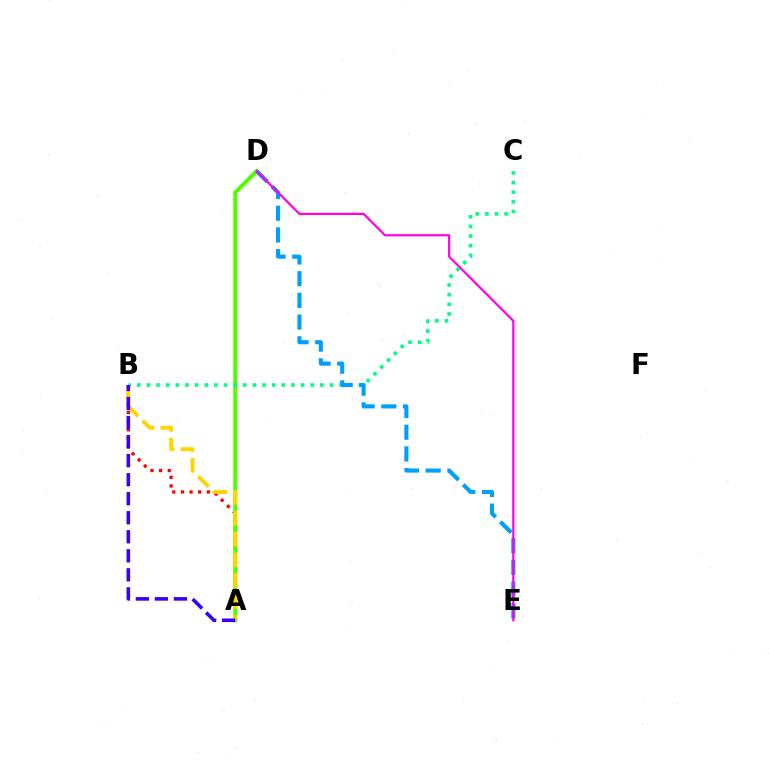{('A', 'B'): [{'color': '#ff0000', 'line_style': 'dotted', 'thickness': 2.35}, {'color': '#ffd500', 'line_style': 'dashed', 'thickness': 2.82}, {'color': '#3700ff', 'line_style': 'dashed', 'thickness': 2.59}], ('A', 'D'): [{'color': '#4fff00', 'line_style': 'solid', 'thickness': 2.9}], ('B', 'C'): [{'color': '#00ff86', 'line_style': 'dotted', 'thickness': 2.62}], ('D', 'E'): [{'color': '#009eff', 'line_style': 'dashed', 'thickness': 2.95}, {'color': '#ff00ed', 'line_style': 'solid', 'thickness': 1.6}]}